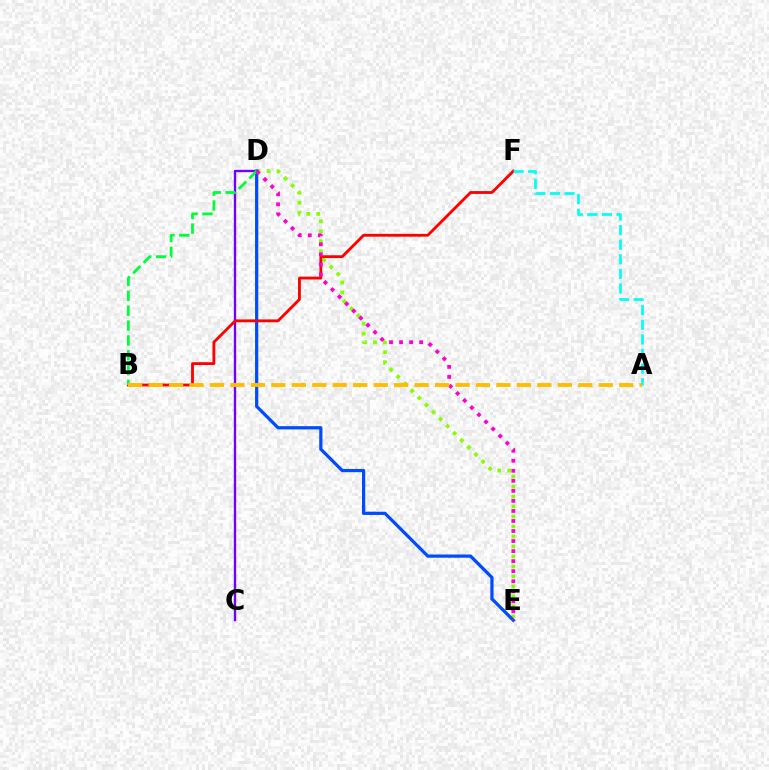{('D', 'E'): [{'color': '#84ff00', 'line_style': 'dotted', 'thickness': 2.72}, {'color': '#004bff', 'line_style': 'solid', 'thickness': 2.32}, {'color': '#ff00cf', 'line_style': 'dotted', 'thickness': 2.73}], ('C', 'D'): [{'color': '#7200ff', 'line_style': 'solid', 'thickness': 1.7}], ('B', 'F'): [{'color': '#ff0000', 'line_style': 'solid', 'thickness': 2.04}], ('B', 'D'): [{'color': '#00ff39', 'line_style': 'dashed', 'thickness': 2.02}], ('A', 'F'): [{'color': '#00fff6', 'line_style': 'dashed', 'thickness': 1.98}], ('A', 'B'): [{'color': '#ffbd00', 'line_style': 'dashed', 'thickness': 2.78}]}